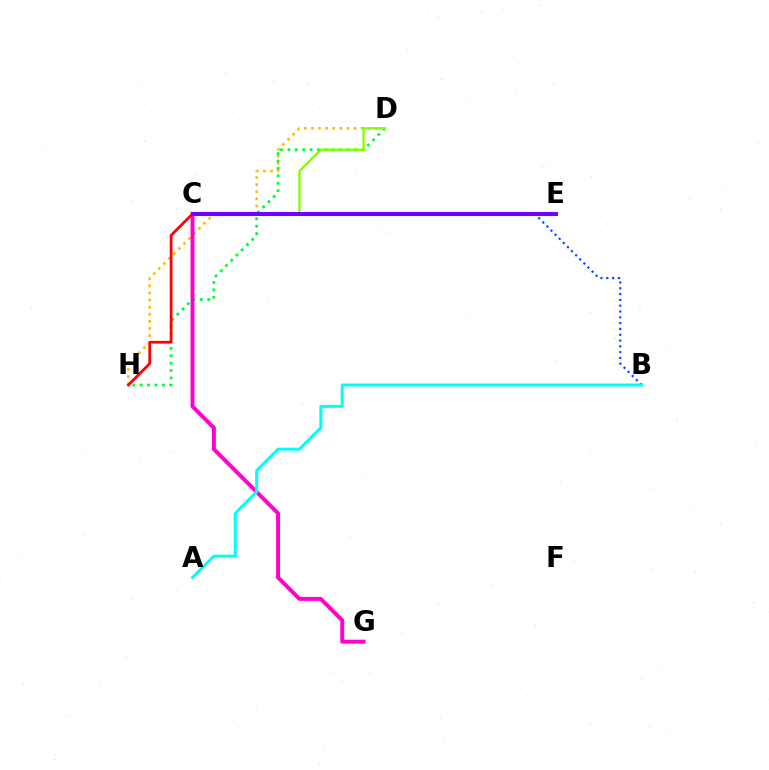{('D', 'H'): [{'color': '#ffbd00', 'line_style': 'dotted', 'thickness': 1.93}, {'color': '#00ff39', 'line_style': 'dotted', 'thickness': 2.01}], ('B', 'C'): [{'color': '#004bff', 'line_style': 'dotted', 'thickness': 1.58}], ('C', 'D'): [{'color': '#84ff00', 'line_style': 'solid', 'thickness': 1.69}], ('C', 'G'): [{'color': '#ff00cf', 'line_style': 'solid', 'thickness': 2.84}], ('C', 'H'): [{'color': '#ff0000', 'line_style': 'solid', 'thickness': 1.98}], ('A', 'B'): [{'color': '#00fff6', 'line_style': 'solid', 'thickness': 2.17}], ('C', 'E'): [{'color': '#7200ff', 'line_style': 'solid', 'thickness': 2.91}]}